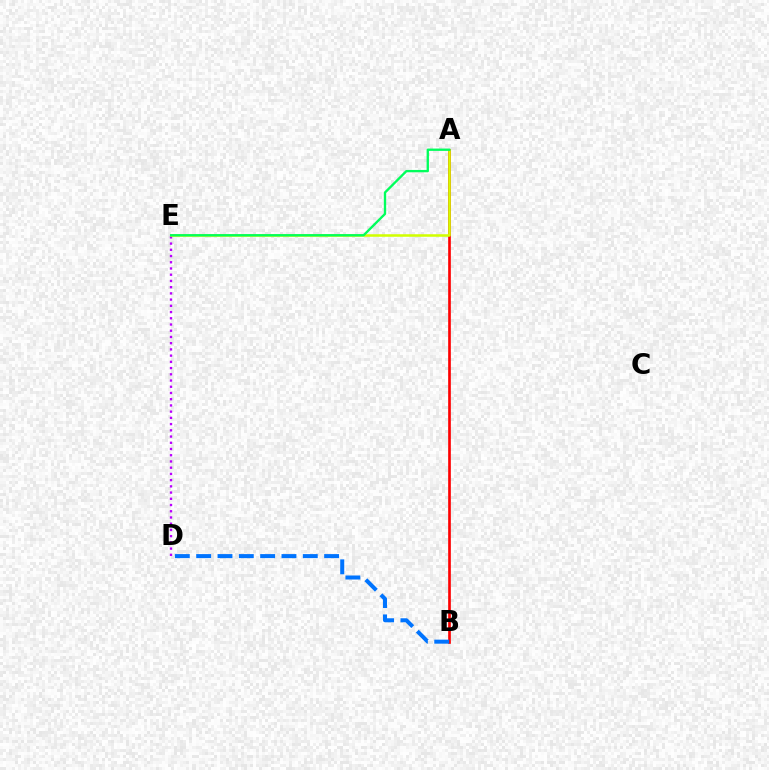{('D', 'E'): [{'color': '#b900ff', 'line_style': 'dotted', 'thickness': 1.69}], ('A', 'B'): [{'color': '#ff0000', 'line_style': 'solid', 'thickness': 1.92}], ('A', 'E'): [{'color': '#d1ff00', 'line_style': 'solid', 'thickness': 1.82}, {'color': '#00ff5c', 'line_style': 'solid', 'thickness': 1.69}], ('B', 'D'): [{'color': '#0074ff', 'line_style': 'dashed', 'thickness': 2.9}]}